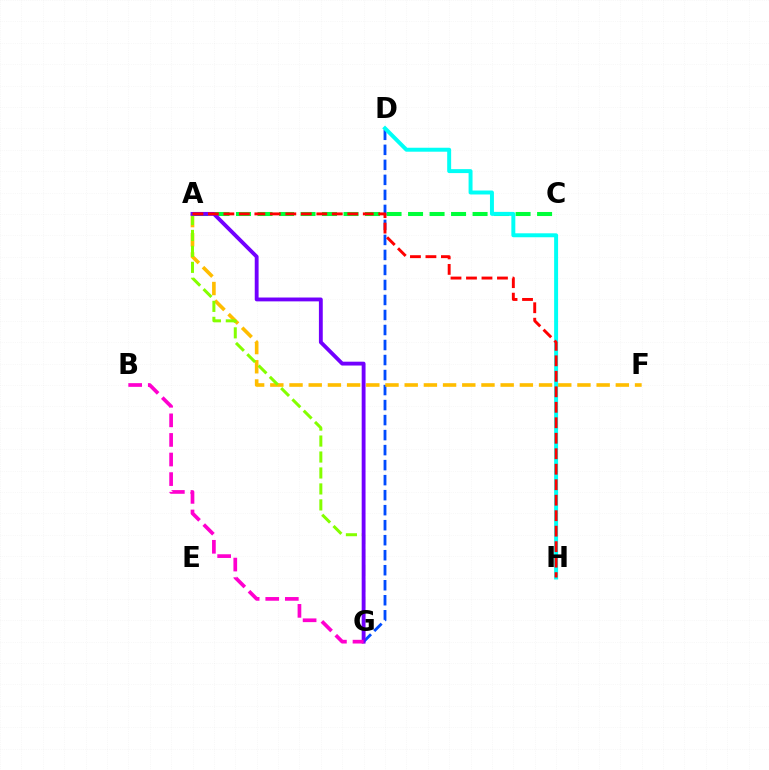{('A', 'C'): [{'color': '#00ff39', 'line_style': 'dashed', 'thickness': 2.92}], ('D', 'G'): [{'color': '#004bff', 'line_style': 'dashed', 'thickness': 2.04}], ('A', 'F'): [{'color': '#ffbd00', 'line_style': 'dashed', 'thickness': 2.61}], ('A', 'G'): [{'color': '#84ff00', 'line_style': 'dashed', 'thickness': 2.17}, {'color': '#7200ff', 'line_style': 'solid', 'thickness': 2.77}], ('B', 'G'): [{'color': '#ff00cf', 'line_style': 'dashed', 'thickness': 2.66}], ('D', 'H'): [{'color': '#00fff6', 'line_style': 'solid', 'thickness': 2.85}], ('A', 'H'): [{'color': '#ff0000', 'line_style': 'dashed', 'thickness': 2.1}]}